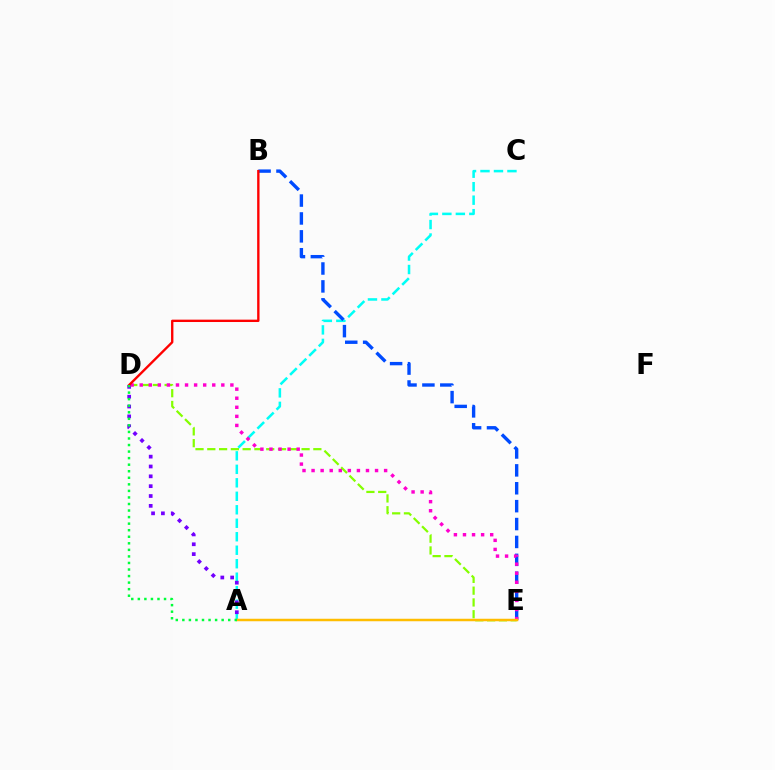{('A', 'C'): [{'color': '#00fff6', 'line_style': 'dashed', 'thickness': 1.83}], ('D', 'E'): [{'color': '#84ff00', 'line_style': 'dashed', 'thickness': 1.6}, {'color': '#ff00cf', 'line_style': 'dotted', 'thickness': 2.46}], ('B', 'E'): [{'color': '#004bff', 'line_style': 'dashed', 'thickness': 2.43}], ('A', 'D'): [{'color': '#7200ff', 'line_style': 'dotted', 'thickness': 2.67}, {'color': '#00ff39', 'line_style': 'dotted', 'thickness': 1.78}], ('B', 'D'): [{'color': '#ff0000', 'line_style': 'solid', 'thickness': 1.7}], ('A', 'E'): [{'color': '#ffbd00', 'line_style': 'solid', 'thickness': 1.79}]}